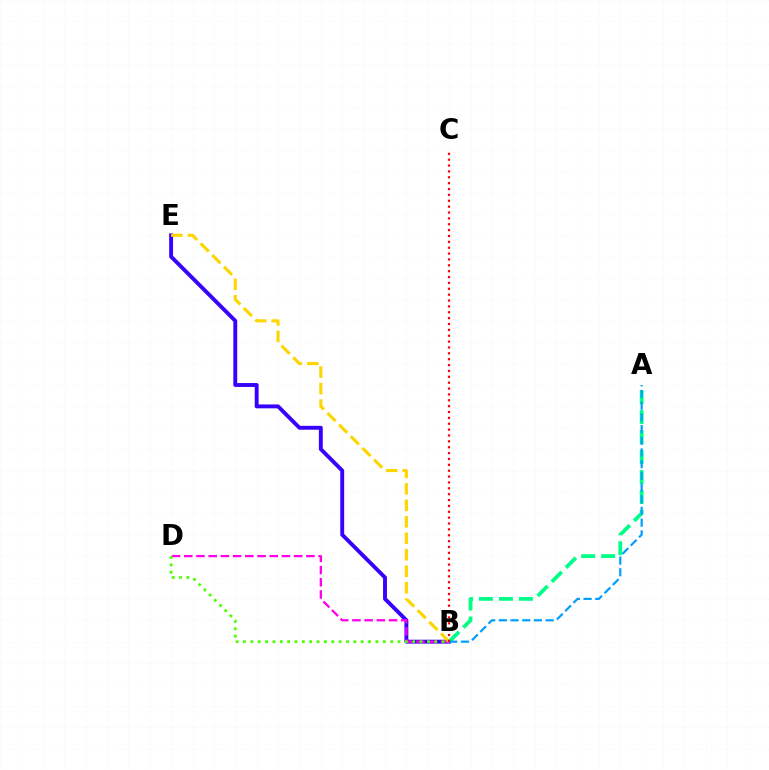{('B', 'E'): [{'color': '#3700ff', 'line_style': 'solid', 'thickness': 2.8}, {'color': '#ffd500', 'line_style': 'dashed', 'thickness': 2.24}], ('B', 'D'): [{'color': '#ff00ed', 'line_style': 'dashed', 'thickness': 1.66}, {'color': '#4fff00', 'line_style': 'dotted', 'thickness': 2.0}], ('A', 'B'): [{'color': '#00ff86', 'line_style': 'dashed', 'thickness': 2.72}, {'color': '#009eff', 'line_style': 'dashed', 'thickness': 1.59}], ('B', 'C'): [{'color': '#ff0000', 'line_style': 'dotted', 'thickness': 1.59}]}